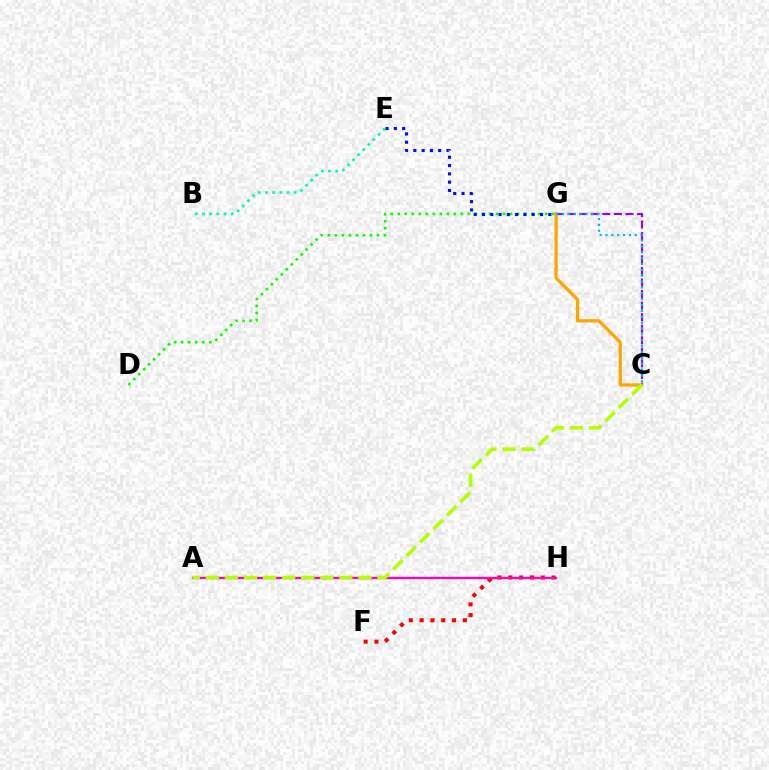{('B', 'E'): [{'color': '#00ff9d', 'line_style': 'dotted', 'thickness': 1.95}], ('F', 'H'): [{'color': '#ff0000', 'line_style': 'dotted', 'thickness': 2.94}], ('C', 'G'): [{'color': '#9b00ff', 'line_style': 'dashed', 'thickness': 1.57}, {'color': '#ffa500', 'line_style': 'solid', 'thickness': 2.33}, {'color': '#00b5ff', 'line_style': 'dotted', 'thickness': 1.59}], ('A', 'H'): [{'color': '#ff00bd', 'line_style': 'solid', 'thickness': 1.69}], ('D', 'G'): [{'color': '#08ff00', 'line_style': 'dotted', 'thickness': 1.91}], ('A', 'C'): [{'color': '#b3ff00', 'line_style': 'dashed', 'thickness': 2.59}], ('E', 'G'): [{'color': '#0010ff', 'line_style': 'dotted', 'thickness': 2.25}]}